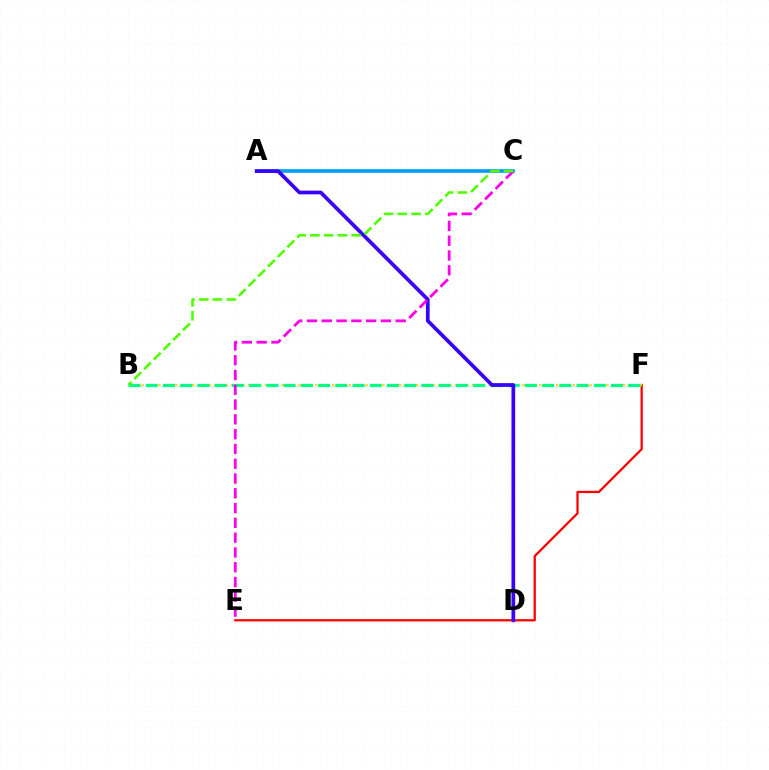{('E', 'F'): [{'color': '#ff0000', 'line_style': 'solid', 'thickness': 1.63}], ('B', 'F'): [{'color': '#ffd500', 'line_style': 'dotted', 'thickness': 1.52}, {'color': '#00ff86', 'line_style': 'dashed', 'thickness': 2.34}], ('A', 'C'): [{'color': '#009eff', 'line_style': 'solid', 'thickness': 2.62}], ('A', 'D'): [{'color': '#3700ff', 'line_style': 'solid', 'thickness': 2.67}], ('C', 'E'): [{'color': '#ff00ed', 'line_style': 'dashed', 'thickness': 2.01}], ('B', 'C'): [{'color': '#4fff00', 'line_style': 'dashed', 'thickness': 1.87}]}